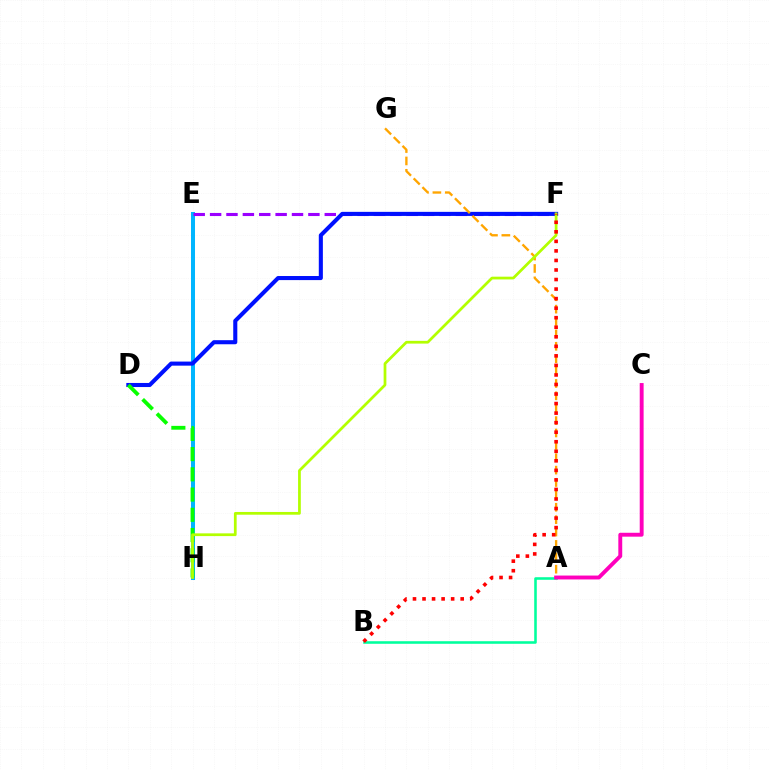{('E', 'H'): [{'color': '#00b5ff', 'line_style': 'solid', 'thickness': 2.89}], ('A', 'B'): [{'color': '#00ff9d', 'line_style': 'solid', 'thickness': 1.85}], ('E', 'F'): [{'color': '#9b00ff', 'line_style': 'dashed', 'thickness': 2.23}], ('D', 'F'): [{'color': '#0010ff', 'line_style': 'solid', 'thickness': 2.94}], ('D', 'H'): [{'color': '#08ff00', 'line_style': 'dashed', 'thickness': 2.75}], ('A', 'G'): [{'color': '#ffa500', 'line_style': 'dashed', 'thickness': 1.68}], ('F', 'H'): [{'color': '#b3ff00', 'line_style': 'solid', 'thickness': 1.98}], ('A', 'C'): [{'color': '#ff00bd', 'line_style': 'solid', 'thickness': 2.8}], ('B', 'F'): [{'color': '#ff0000', 'line_style': 'dotted', 'thickness': 2.59}]}